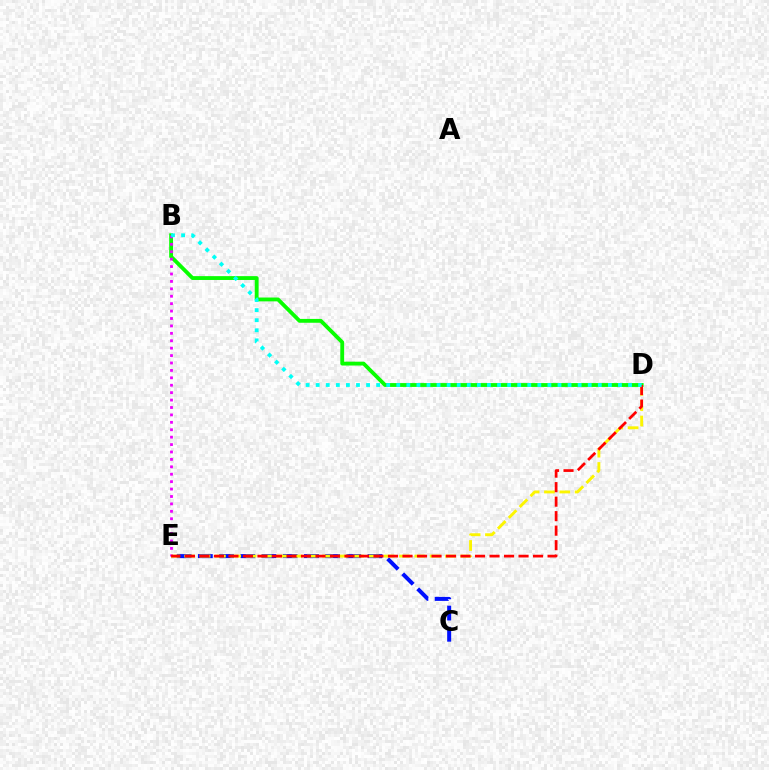{('C', 'E'): [{'color': '#0010ff', 'line_style': 'dashed', 'thickness': 2.88}], ('B', 'D'): [{'color': '#08ff00', 'line_style': 'solid', 'thickness': 2.76}, {'color': '#00fff6', 'line_style': 'dotted', 'thickness': 2.74}], ('D', 'E'): [{'color': '#fcf500', 'line_style': 'dashed', 'thickness': 2.08}, {'color': '#ff0000', 'line_style': 'dashed', 'thickness': 1.97}], ('B', 'E'): [{'color': '#ee00ff', 'line_style': 'dotted', 'thickness': 2.02}]}